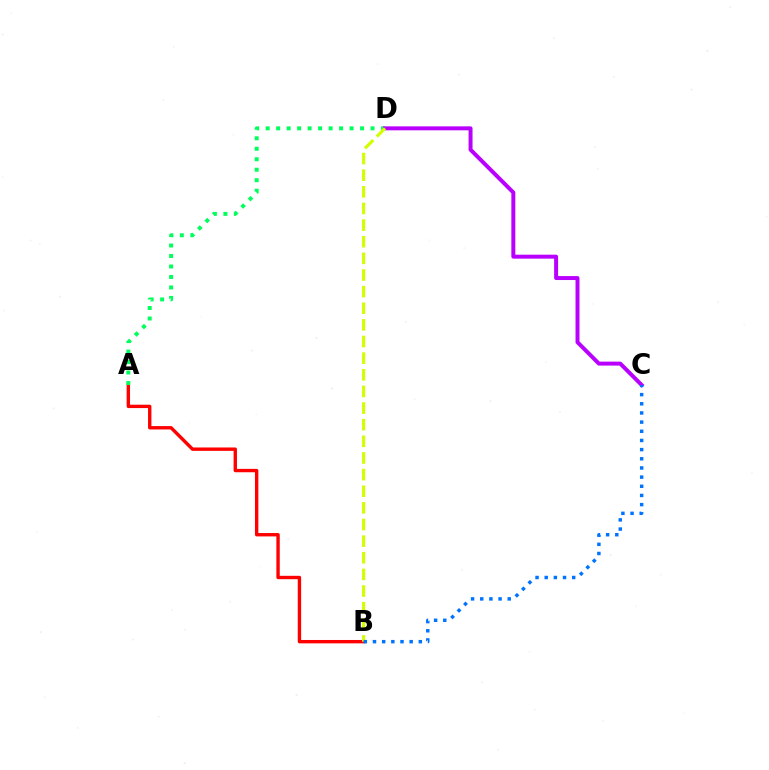{('A', 'B'): [{'color': '#ff0000', 'line_style': 'solid', 'thickness': 2.43}], ('A', 'D'): [{'color': '#00ff5c', 'line_style': 'dotted', 'thickness': 2.85}], ('C', 'D'): [{'color': '#b900ff', 'line_style': 'solid', 'thickness': 2.85}], ('B', 'D'): [{'color': '#d1ff00', 'line_style': 'dashed', 'thickness': 2.26}], ('B', 'C'): [{'color': '#0074ff', 'line_style': 'dotted', 'thickness': 2.49}]}